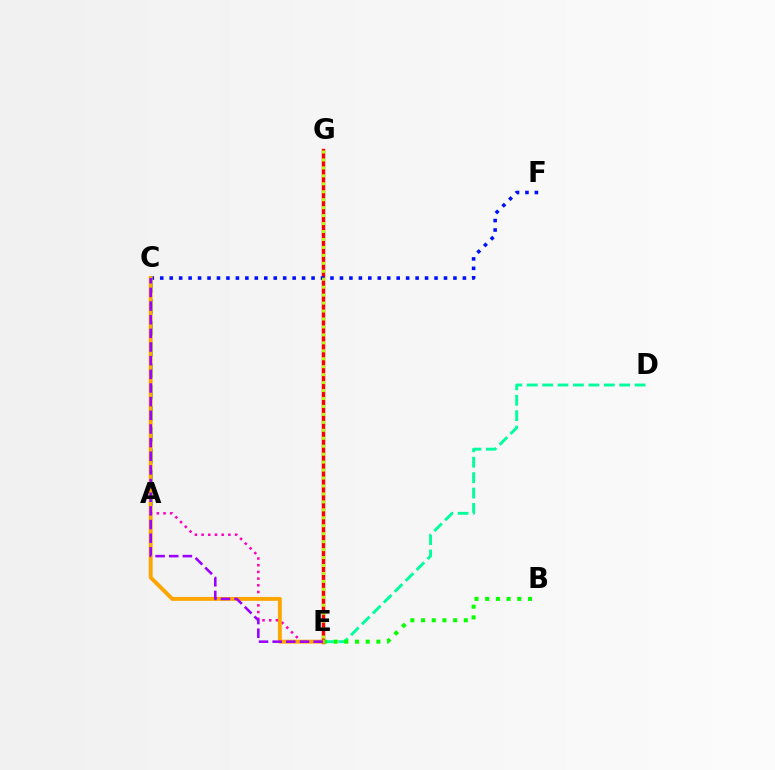{('E', 'G'): [{'color': '#ff0000', 'line_style': 'solid', 'thickness': 2.46}, {'color': '#b3ff00', 'line_style': 'dotted', 'thickness': 2.16}], ('A', 'E'): [{'color': '#ff00bd', 'line_style': 'dotted', 'thickness': 1.82}], ('D', 'E'): [{'color': '#00ff9d', 'line_style': 'dashed', 'thickness': 2.09}], ('A', 'C'): [{'color': '#00b5ff', 'line_style': 'dashed', 'thickness': 2.9}], ('C', 'F'): [{'color': '#0010ff', 'line_style': 'dotted', 'thickness': 2.57}], ('B', 'E'): [{'color': '#08ff00', 'line_style': 'dotted', 'thickness': 2.91}], ('C', 'E'): [{'color': '#ffa500', 'line_style': 'solid', 'thickness': 2.81}, {'color': '#9b00ff', 'line_style': 'dashed', 'thickness': 1.86}]}